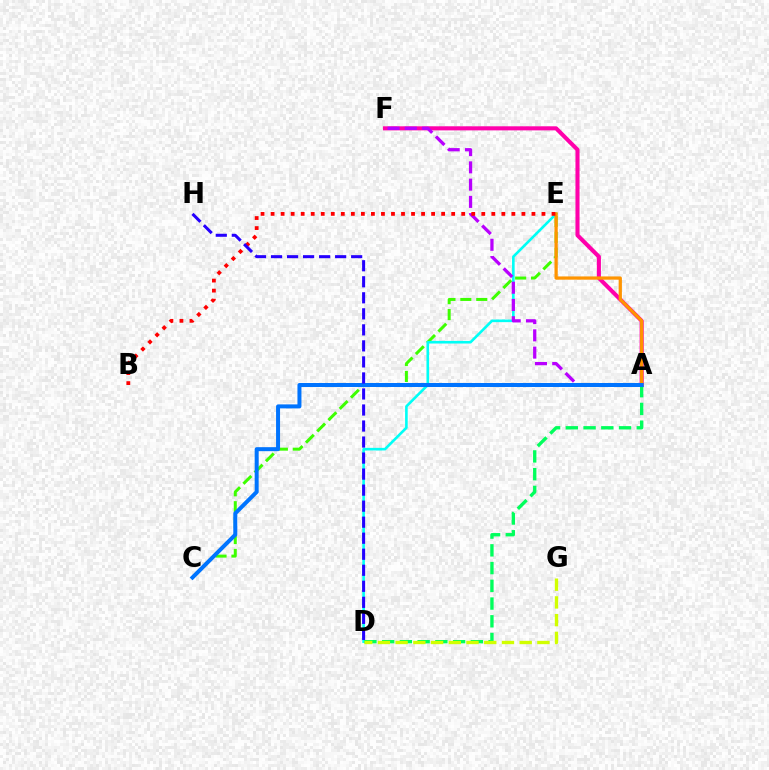{('C', 'E'): [{'color': '#3dff00', 'line_style': 'dashed', 'thickness': 2.16}], ('D', 'E'): [{'color': '#00fff6', 'line_style': 'solid', 'thickness': 1.88}], ('A', 'F'): [{'color': '#ff00ac', 'line_style': 'solid', 'thickness': 2.93}, {'color': '#b900ff', 'line_style': 'dashed', 'thickness': 2.34}], ('A', 'D'): [{'color': '#00ff5c', 'line_style': 'dashed', 'thickness': 2.41}], ('A', 'E'): [{'color': '#ff9400', 'line_style': 'solid', 'thickness': 2.34}], ('D', 'G'): [{'color': '#d1ff00', 'line_style': 'dashed', 'thickness': 2.41}], ('A', 'C'): [{'color': '#0074ff', 'line_style': 'solid', 'thickness': 2.88}], ('B', 'E'): [{'color': '#ff0000', 'line_style': 'dotted', 'thickness': 2.73}], ('D', 'H'): [{'color': '#2500ff', 'line_style': 'dashed', 'thickness': 2.18}]}